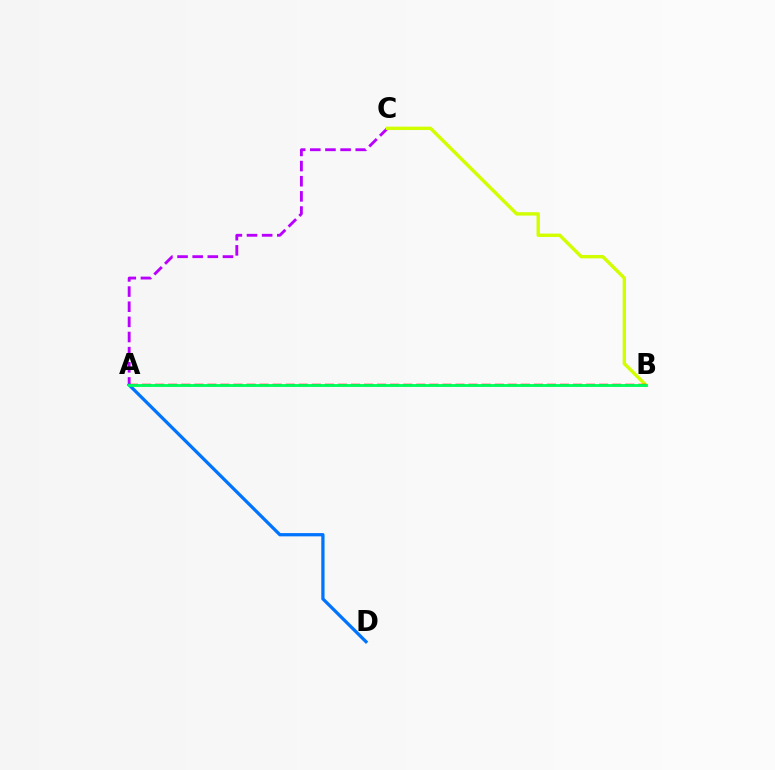{('A', 'C'): [{'color': '#b900ff', 'line_style': 'dashed', 'thickness': 2.06}], ('B', 'C'): [{'color': '#d1ff00', 'line_style': 'solid', 'thickness': 2.44}], ('A', 'B'): [{'color': '#ff0000', 'line_style': 'dashed', 'thickness': 1.77}, {'color': '#00ff5c', 'line_style': 'solid', 'thickness': 2.07}], ('A', 'D'): [{'color': '#0074ff', 'line_style': 'solid', 'thickness': 2.34}]}